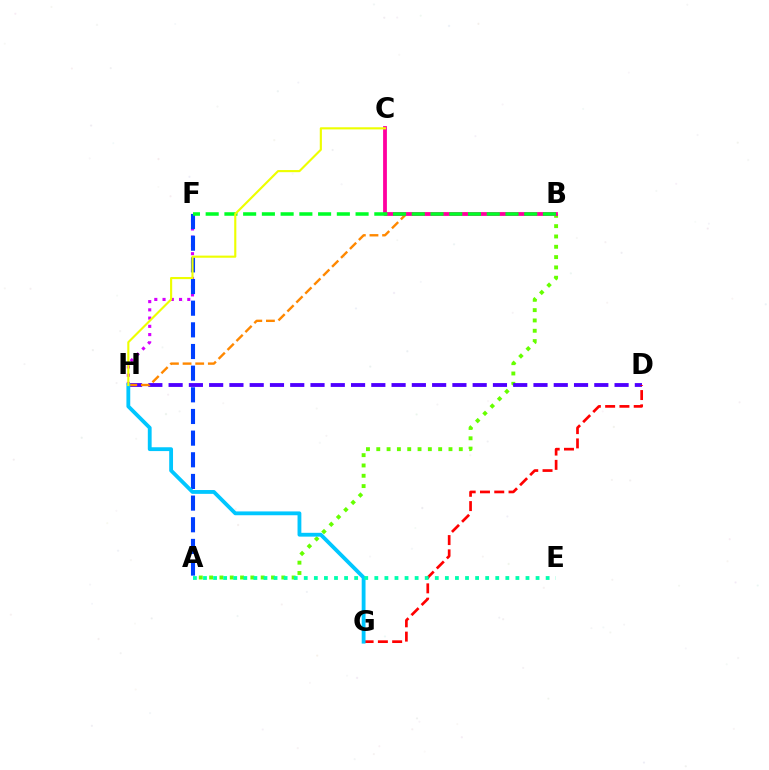{('F', 'H'): [{'color': '#d600ff', 'line_style': 'dotted', 'thickness': 2.24}], ('A', 'B'): [{'color': '#66ff00', 'line_style': 'dotted', 'thickness': 2.8}], ('A', 'F'): [{'color': '#003fff', 'line_style': 'dashed', 'thickness': 2.94}], ('D', 'H'): [{'color': '#4f00ff', 'line_style': 'dashed', 'thickness': 2.75}], ('B', 'H'): [{'color': '#ff8800', 'line_style': 'dashed', 'thickness': 1.72}], ('D', 'G'): [{'color': '#ff0000', 'line_style': 'dashed', 'thickness': 1.94}], ('B', 'C'): [{'color': '#ff00a0', 'line_style': 'solid', 'thickness': 2.73}], ('G', 'H'): [{'color': '#00c7ff', 'line_style': 'solid', 'thickness': 2.75}], ('B', 'F'): [{'color': '#00ff27', 'line_style': 'dashed', 'thickness': 2.55}], ('C', 'H'): [{'color': '#eeff00', 'line_style': 'solid', 'thickness': 1.54}], ('A', 'E'): [{'color': '#00ffaf', 'line_style': 'dotted', 'thickness': 2.74}]}